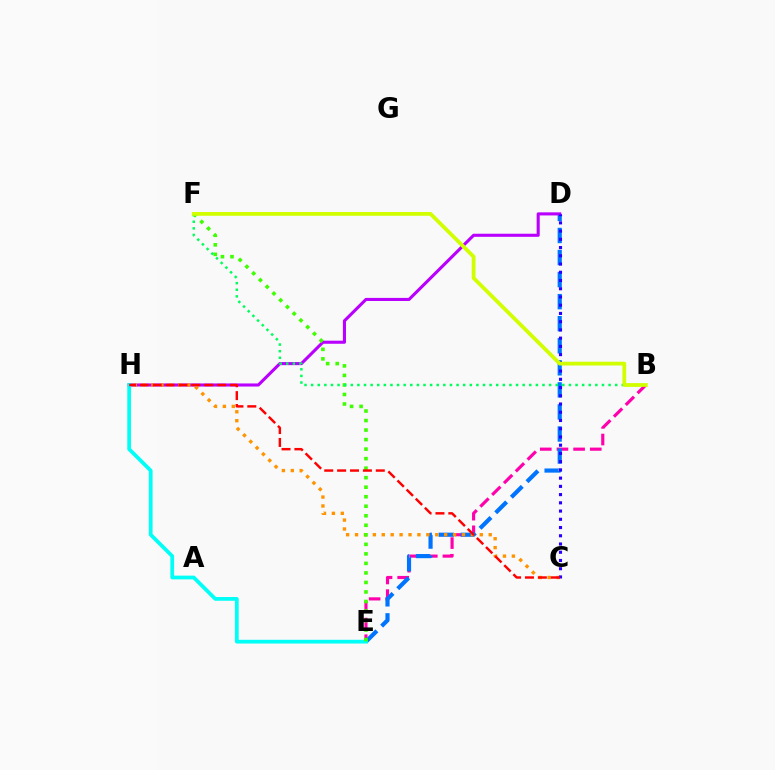{('B', 'E'): [{'color': '#ff00ac', 'line_style': 'dashed', 'thickness': 2.26}], ('D', 'E'): [{'color': '#0074ff', 'line_style': 'dashed', 'thickness': 3.0}], ('D', 'H'): [{'color': '#b900ff', 'line_style': 'solid', 'thickness': 2.22}], ('C', 'H'): [{'color': '#ff9400', 'line_style': 'dotted', 'thickness': 2.42}, {'color': '#ff0000', 'line_style': 'dashed', 'thickness': 1.75}], ('E', 'H'): [{'color': '#00fff6', 'line_style': 'solid', 'thickness': 2.69}], ('E', 'F'): [{'color': '#3dff00', 'line_style': 'dotted', 'thickness': 2.59}], ('C', 'D'): [{'color': '#2500ff', 'line_style': 'dotted', 'thickness': 2.24}], ('B', 'F'): [{'color': '#00ff5c', 'line_style': 'dotted', 'thickness': 1.8}, {'color': '#d1ff00', 'line_style': 'solid', 'thickness': 2.72}]}